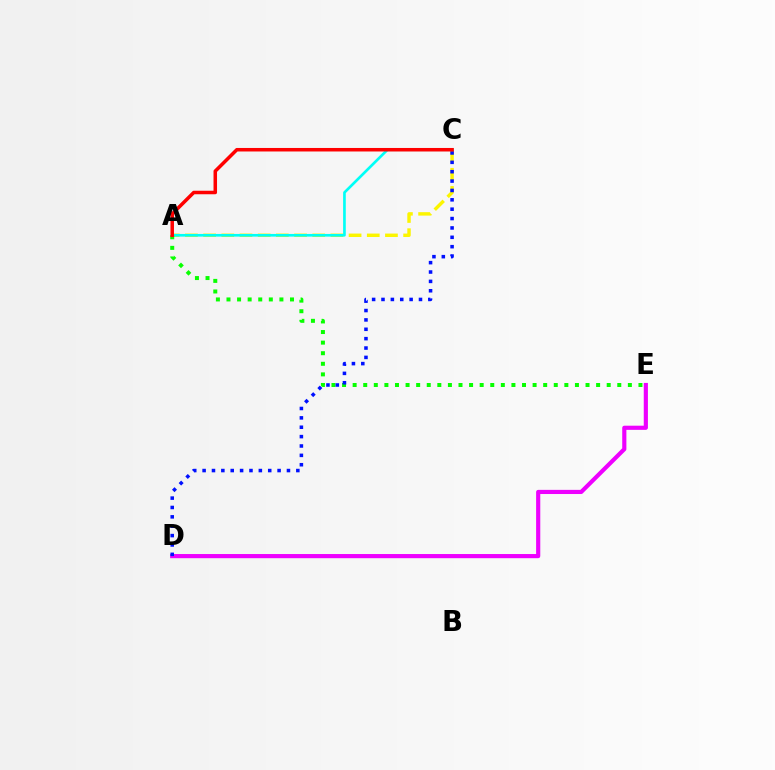{('A', 'C'): [{'color': '#fcf500', 'line_style': 'dashed', 'thickness': 2.47}, {'color': '#00fff6', 'line_style': 'solid', 'thickness': 1.92}, {'color': '#ff0000', 'line_style': 'solid', 'thickness': 2.53}], ('A', 'E'): [{'color': '#08ff00', 'line_style': 'dotted', 'thickness': 2.88}], ('D', 'E'): [{'color': '#ee00ff', 'line_style': 'solid', 'thickness': 2.99}], ('C', 'D'): [{'color': '#0010ff', 'line_style': 'dotted', 'thickness': 2.55}]}